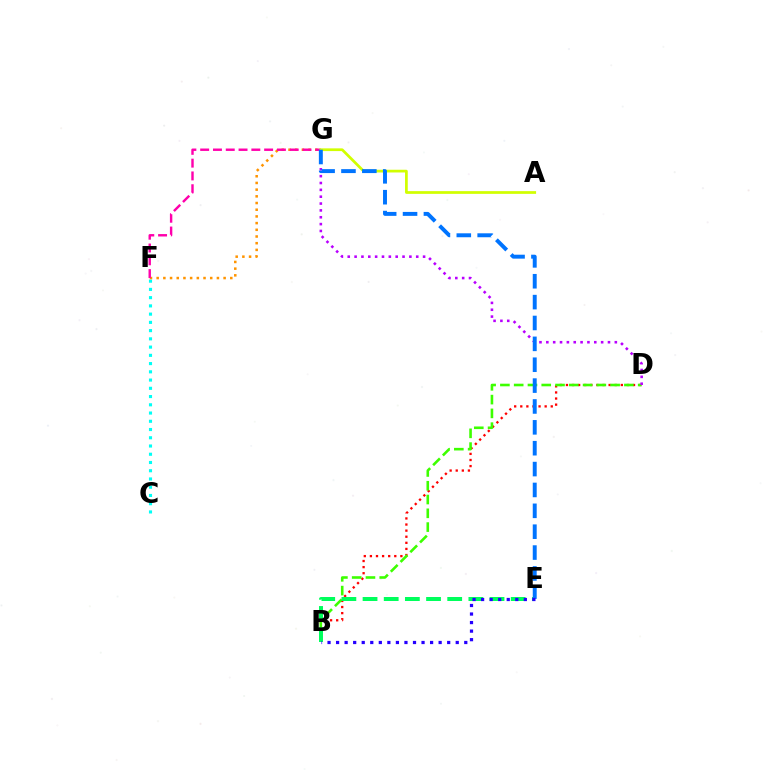{('B', 'D'): [{'color': '#ff0000', 'line_style': 'dotted', 'thickness': 1.66}, {'color': '#3dff00', 'line_style': 'dashed', 'thickness': 1.87}], ('C', 'F'): [{'color': '#00fff6', 'line_style': 'dotted', 'thickness': 2.24}], ('B', 'E'): [{'color': '#00ff5c', 'line_style': 'dashed', 'thickness': 2.88}, {'color': '#2500ff', 'line_style': 'dotted', 'thickness': 2.32}], ('F', 'G'): [{'color': '#ff9400', 'line_style': 'dotted', 'thickness': 1.82}, {'color': '#ff00ac', 'line_style': 'dashed', 'thickness': 1.74}], ('D', 'G'): [{'color': '#b900ff', 'line_style': 'dotted', 'thickness': 1.86}], ('A', 'G'): [{'color': '#d1ff00', 'line_style': 'solid', 'thickness': 1.96}], ('E', 'G'): [{'color': '#0074ff', 'line_style': 'dashed', 'thickness': 2.84}]}